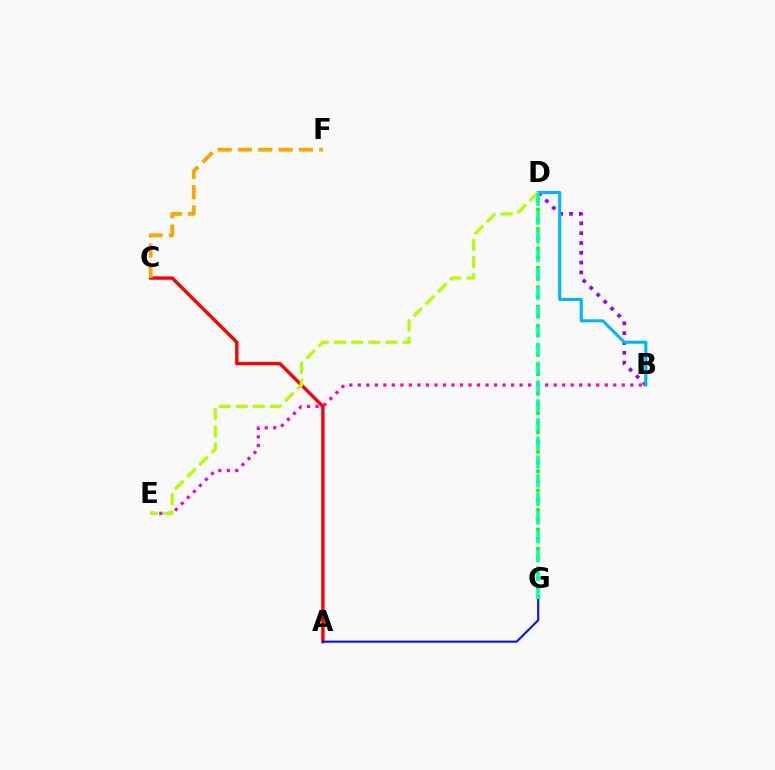{('D', 'G'): [{'color': '#08ff00', 'line_style': 'dotted', 'thickness': 2.63}, {'color': '#00ff9d', 'line_style': 'dashed', 'thickness': 2.55}], ('A', 'C'): [{'color': '#ff0000', 'line_style': 'solid', 'thickness': 2.41}], ('B', 'D'): [{'color': '#9b00ff', 'line_style': 'dotted', 'thickness': 2.67}, {'color': '#00b5ff', 'line_style': 'solid', 'thickness': 2.2}], ('C', 'F'): [{'color': '#ffa500', 'line_style': 'dashed', 'thickness': 2.76}], ('B', 'E'): [{'color': '#ff00bd', 'line_style': 'dotted', 'thickness': 2.31}], ('A', 'G'): [{'color': '#0010ff', 'line_style': 'solid', 'thickness': 1.51}], ('D', 'E'): [{'color': '#b3ff00', 'line_style': 'dashed', 'thickness': 2.33}]}